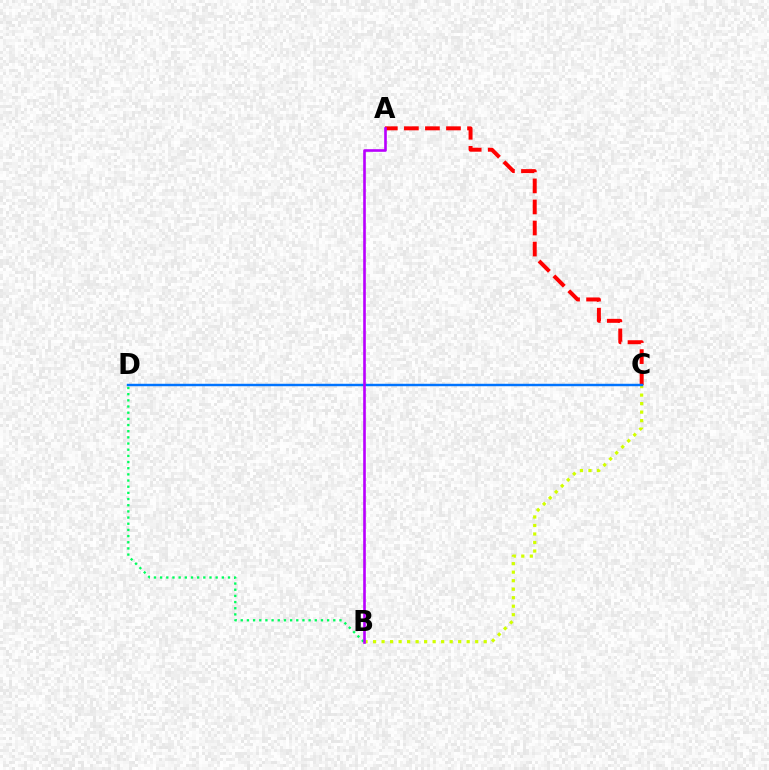{('B', 'D'): [{'color': '#00ff5c', 'line_style': 'dotted', 'thickness': 1.68}], ('B', 'C'): [{'color': '#d1ff00', 'line_style': 'dotted', 'thickness': 2.31}], ('A', 'C'): [{'color': '#ff0000', 'line_style': 'dashed', 'thickness': 2.86}], ('C', 'D'): [{'color': '#0074ff', 'line_style': 'solid', 'thickness': 1.76}], ('A', 'B'): [{'color': '#b900ff', 'line_style': 'solid', 'thickness': 1.9}]}